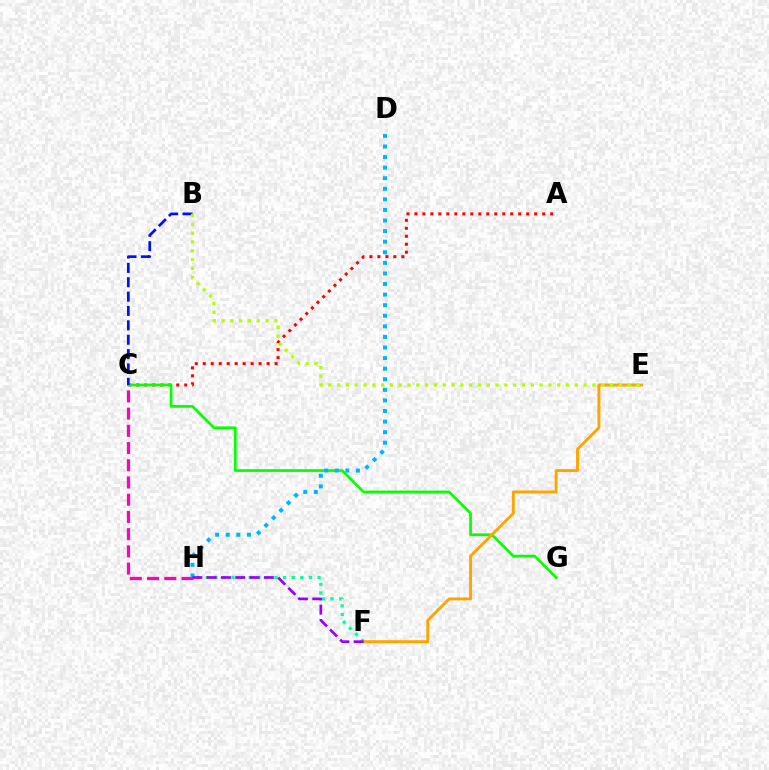{('C', 'H'): [{'color': '#ff00bd', 'line_style': 'dashed', 'thickness': 2.34}], ('F', 'H'): [{'color': '#00ff9d', 'line_style': 'dotted', 'thickness': 2.34}, {'color': '#9b00ff', 'line_style': 'dashed', 'thickness': 1.94}], ('A', 'C'): [{'color': '#ff0000', 'line_style': 'dotted', 'thickness': 2.17}], ('C', 'G'): [{'color': '#08ff00', 'line_style': 'solid', 'thickness': 1.96}], ('D', 'H'): [{'color': '#00b5ff', 'line_style': 'dotted', 'thickness': 2.88}], ('E', 'F'): [{'color': '#ffa500', 'line_style': 'solid', 'thickness': 2.1}], ('B', 'C'): [{'color': '#0010ff', 'line_style': 'dashed', 'thickness': 1.95}], ('B', 'E'): [{'color': '#b3ff00', 'line_style': 'dotted', 'thickness': 2.39}]}